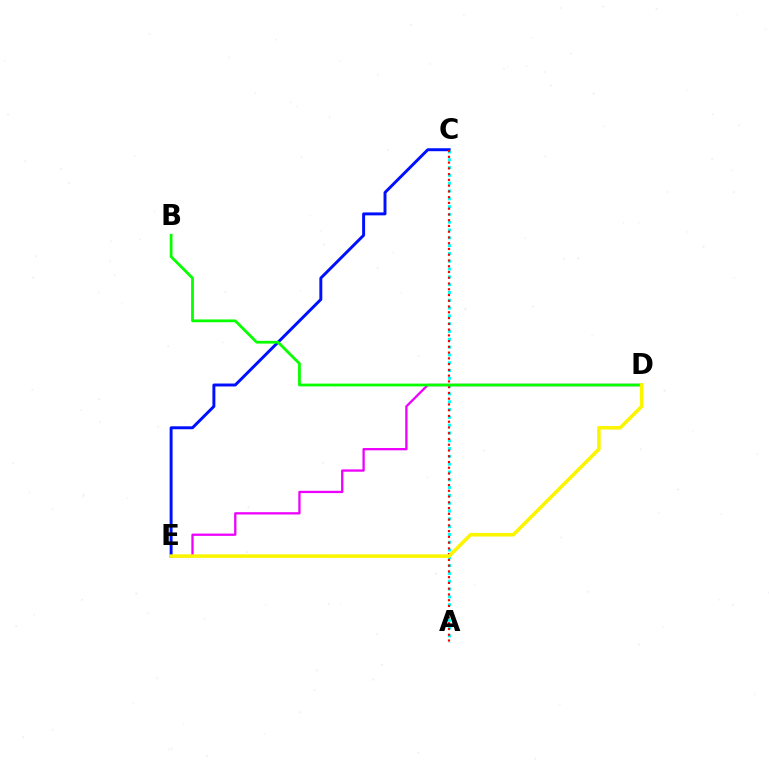{('D', 'E'): [{'color': '#ee00ff', 'line_style': 'solid', 'thickness': 1.65}, {'color': '#fcf500', 'line_style': 'solid', 'thickness': 2.57}], ('C', 'E'): [{'color': '#0010ff', 'line_style': 'solid', 'thickness': 2.12}], ('A', 'C'): [{'color': '#00fff6', 'line_style': 'dotted', 'thickness': 2.12}, {'color': '#ff0000', 'line_style': 'dotted', 'thickness': 1.56}], ('B', 'D'): [{'color': '#08ff00', 'line_style': 'solid', 'thickness': 2.0}]}